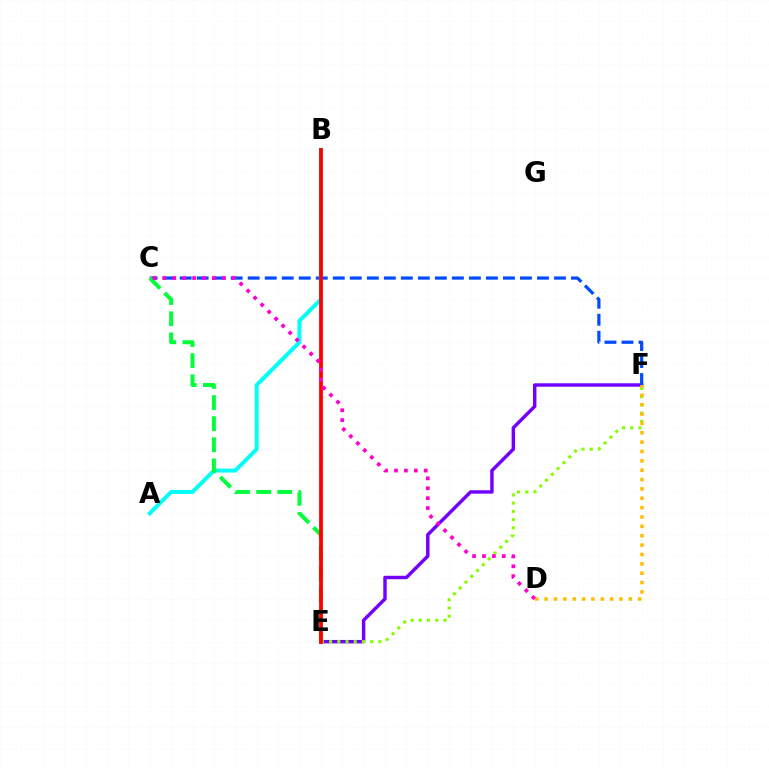{('E', 'F'): [{'color': '#7200ff', 'line_style': 'solid', 'thickness': 2.47}, {'color': '#84ff00', 'line_style': 'dotted', 'thickness': 2.23}], ('C', 'F'): [{'color': '#004bff', 'line_style': 'dashed', 'thickness': 2.31}], ('A', 'B'): [{'color': '#00fff6', 'line_style': 'solid', 'thickness': 2.86}], ('C', 'E'): [{'color': '#00ff39', 'line_style': 'dashed', 'thickness': 2.87}], ('B', 'E'): [{'color': '#ff0000', 'line_style': 'solid', 'thickness': 2.72}], ('D', 'F'): [{'color': '#ffbd00', 'line_style': 'dotted', 'thickness': 2.54}], ('C', 'D'): [{'color': '#ff00cf', 'line_style': 'dotted', 'thickness': 2.69}]}